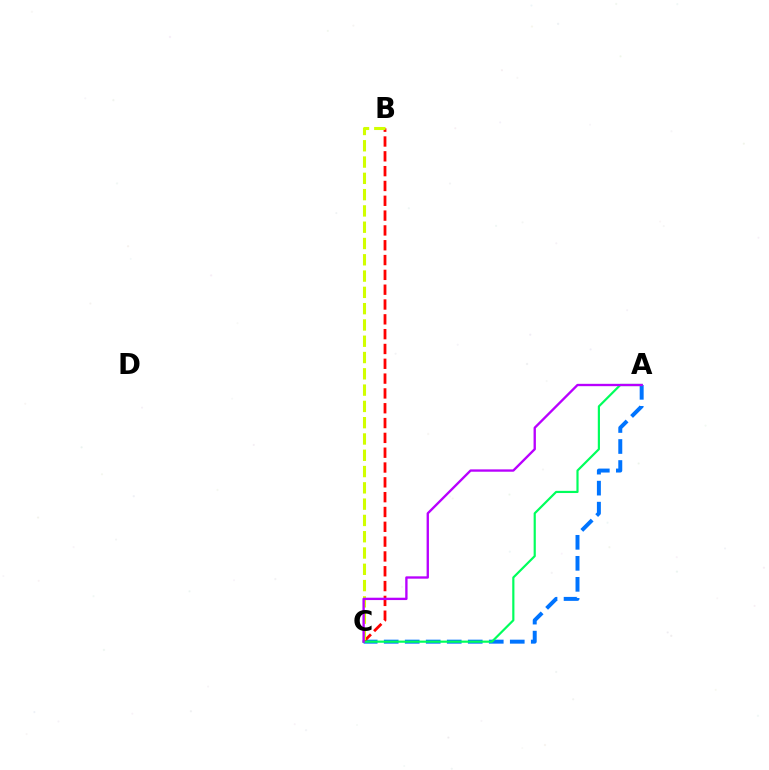{('A', 'C'): [{'color': '#0074ff', 'line_style': 'dashed', 'thickness': 2.85}, {'color': '#00ff5c', 'line_style': 'solid', 'thickness': 1.57}, {'color': '#b900ff', 'line_style': 'solid', 'thickness': 1.69}], ('B', 'C'): [{'color': '#ff0000', 'line_style': 'dashed', 'thickness': 2.01}, {'color': '#d1ff00', 'line_style': 'dashed', 'thickness': 2.21}]}